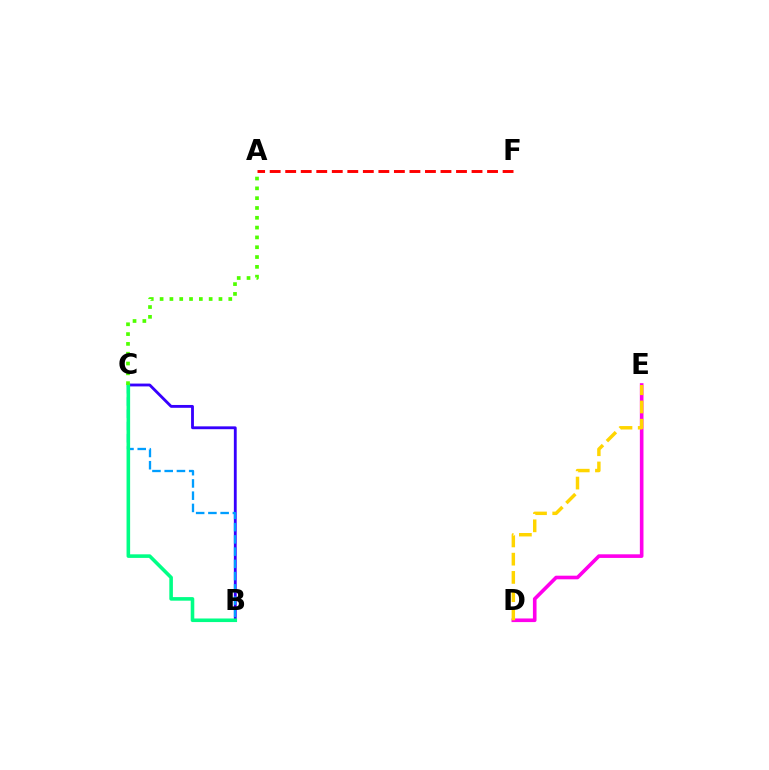{('D', 'E'): [{'color': '#ff00ed', 'line_style': 'solid', 'thickness': 2.61}, {'color': '#ffd500', 'line_style': 'dashed', 'thickness': 2.48}], ('B', 'C'): [{'color': '#3700ff', 'line_style': 'solid', 'thickness': 2.04}, {'color': '#009eff', 'line_style': 'dashed', 'thickness': 1.66}, {'color': '#00ff86', 'line_style': 'solid', 'thickness': 2.58}], ('A', 'F'): [{'color': '#ff0000', 'line_style': 'dashed', 'thickness': 2.11}], ('A', 'C'): [{'color': '#4fff00', 'line_style': 'dotted', 'thickness': 2.67}]}